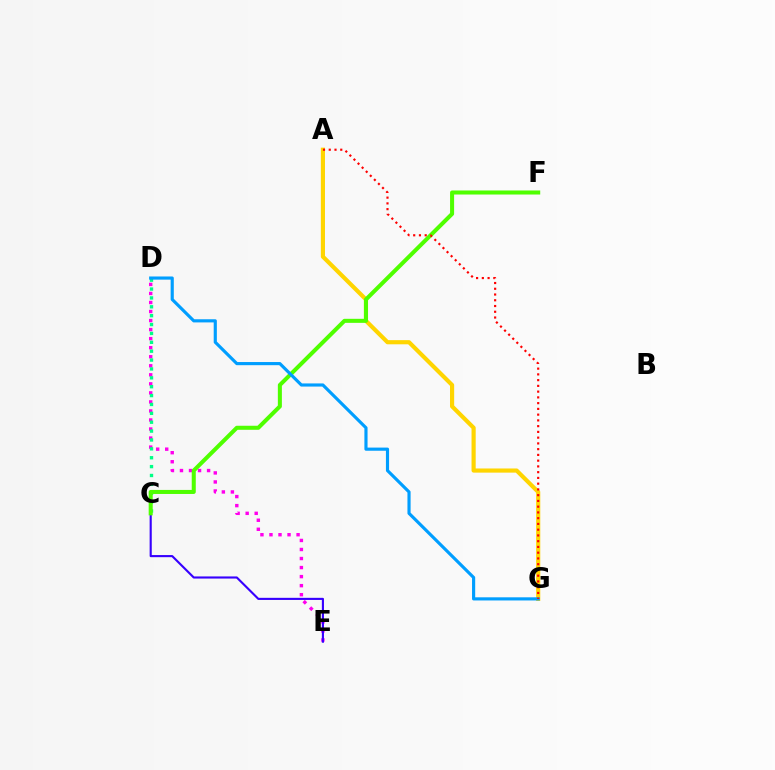{('A', 'G'): [{'color': '#ffd500', 'line_style': 'solid', 'thickness': 2.99}, {'color': '#ff0000', 'line_style': 'dotted', 'thickness': 1.56}], ('D', 'E'): [{'color': '#ff00ed', 'line_style': 'dotted', 'thickness': 2.46}], ('C', 'E'): [{'color': '#3700ff', 'line_style': 'solid', 'thickness': 1.53}], ('C', 'D'): [{'color': '#00ff86', 'line_style': 'dotted', 'thickness': 2.41}], ('C', 'F'): [{'color': '#4fff00', 'line_style': 'solid', 'thickness': 2.91}], ('D', 'G'): [{'color': '#009eff', 'line_style': 'solid', 'thickness': 2.27}]}